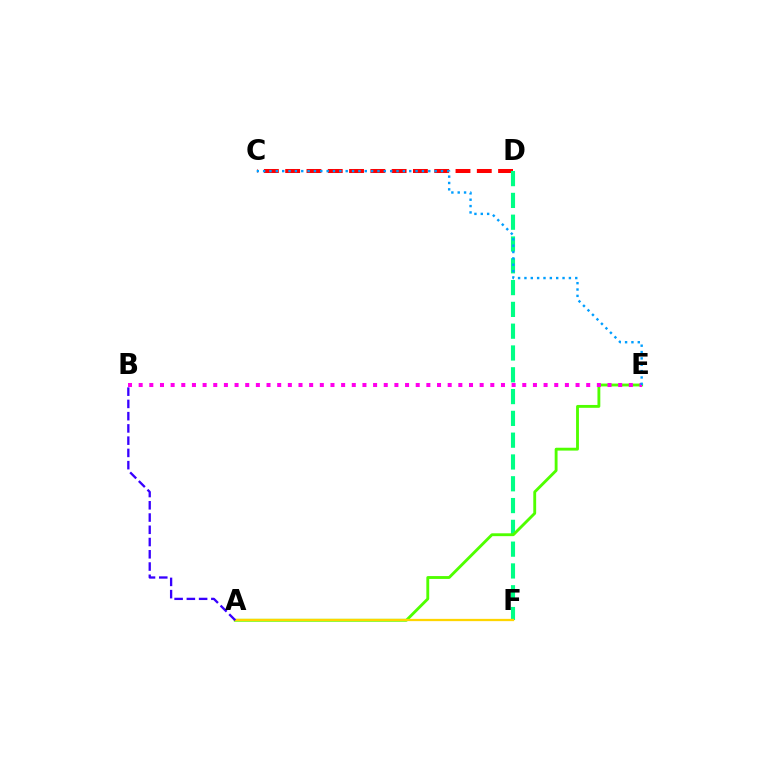{('C', 'D'): [{'color': '#ff0000', 'line_style': 'dashed', 'thickness': 2.89}], ('D', 'F'): [{'color': '#00ff86', 'line_style': 'dashed', 'thickness': 2.96}], ('A', 'E'): [{'color': '#4fff00', 'line_style': 'solid', 'thickness': 2.06}], ('B', 'E'): [{'color': '#ff00ed', 'line_style': 'dotted', 'thickness': 2.9}], ('A', 'F'): [{'color': '#ffd500', 'line_style': 'solid', 'thickness': 1.64}], ('C', 'E'): [{'color': '#009eff', 'line_style': 'dotted', 'thickness': 1.73}], ('A', 'B'): [{'color': '#3700ff', 'line_style': 'dashed', 'thickness': 1.66}]}